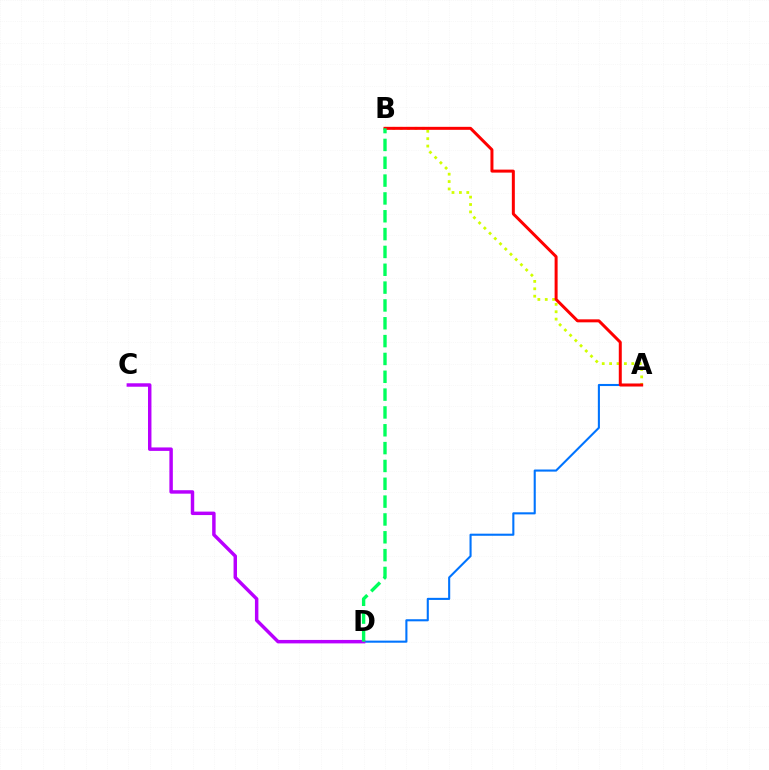{('A', 'D'): [{'color': '#0074ff', 'line_style': 'solid', 'thickness': 1.51}], ('A', 'B'): [{'color': '#d1ff00', 'line_style': 'dotted', 'thickness': 2.01}, {'color': '#ff0000', 'line_style': 'solid', 'thickness': 2.16}], ('C', 'D'): [{'color': '#b900ff', 'line_style': 'solid', 'thickness': 2.49}], ('B', 'D'): [{'color': '#00ff5c', 'line_style': 'dashed', 'thickness': 2.42}]}